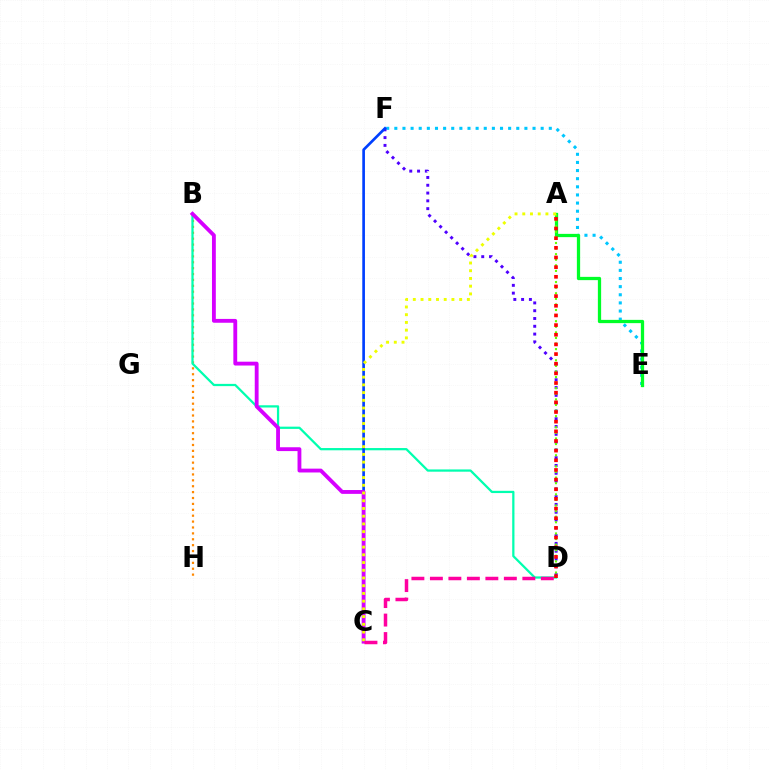{('E', 'F'): [{'color': '#00c7ff', 'line_style': 'dotted', 'thickness': 2.21}], ('B', 'H'): [{'color': '#ff8800', 'line_style': 'dotted', 'thickness': 1.6}], ('A', 'E'): [{'color': '#00ff27', 'line_style': 'solid', 'thickness': 2.35}], ('D', 'F'): [{'color': '#4f00ff', 'line_style': 'dotted', 'thickness': 2.12}], ('B', 'D'): [{'color': '#00ffaf', 'line_style': 'solid', 'thickness': 1.62}], ('C', 'F'): [{'color': '#003fff', 'line_style': 'solid', 'thickness': 1.92}], ('B', 'C'): [{'color': '#d600ff', 'line_style': 'solid', 'thickness': 2.76}], ('A', 'D'): [{'color': '#66ff00', 'line_style': 'dotted', 'thickness': 1.52}, {'color': '#ff0000', 'line_style': 'dotted', 'thickness': 2.62}], ('A', 'C'): [{'color': '#eeff00', 'line_style': 'dotted', 'thickness': 2.1}], ('C', 'D'): [{'color': '#ff00a0', 'line_style': 'dashed', 'thickness': 2.51}]}